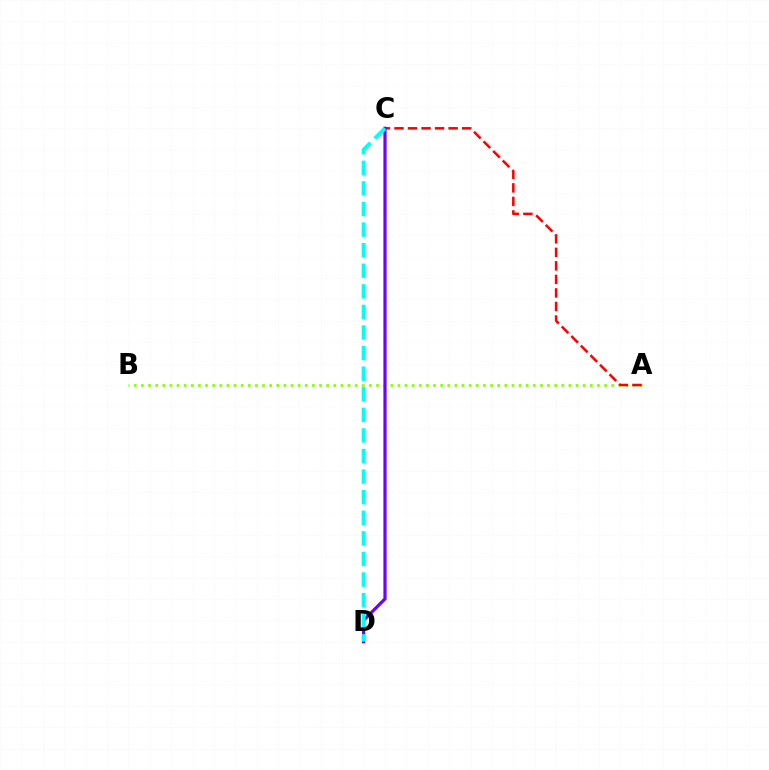{('A', 'B'): [{'color': '#84ff00', 'line_style': 'dotted', 'thickness': 1.94}], ('A', 'C'): [{'color': '#ff0000', 'line_style': 'dashed', 'thickness': 1.84}], ('C', 'D'): [{'color': '#7200ff', 'line_style': 'solid', 'thickness': 2.31}, {'color': '#00fff6', 'line_style': 'dashed', 'thickness': 2.8}]}